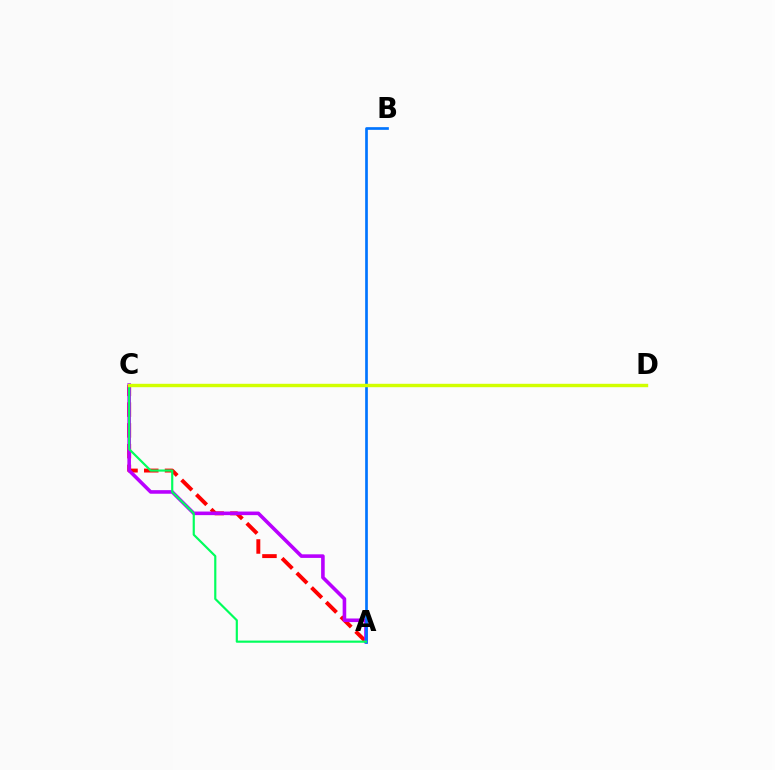{('A', 'C'): [{'color': '#ff0000', 'line_style': 'dashed', 'thickness': 2.82}, {'color': '#b900ff', 'line_style': 'solid', 'thickness': 2.58}, {'color': '#00ff5c', 'line_style': 'solid', 'thickness': 1.56}], ('A', 'B'): [{'color': '#0074ff', 'line_style': 'solid', 'thickness': 1.93}], ('C', 'D'): [{'color': '#d1ff00', 'line_style': 'solid', 'thickness': 2.45}]}